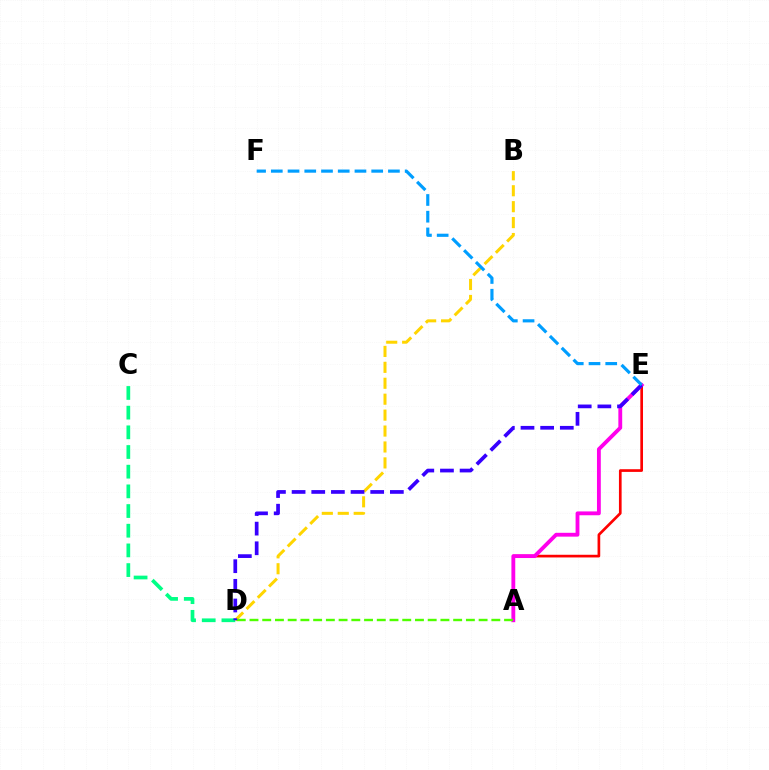{('A', 'E'): [{'color': '#ff0000', 'line_style': 'solid', 'thickness': 1.93}, {'color': '#ff00ed', 'line_style': 'solid', 'thickness': 2.76}], ('B', 'D'): [{'color': '#ffd500', 'line_style': 'dashed', 'thickness': 2.16}], ('A', 'D'): [{'color': '#4fff00', 'line_style': 'dashed', 'thickness': 1.73}], ('C', 'D'): [{'color': '#00ff86', 'line_style': 'dashed', 'thickness': 2.67}], ('D', 'E'): [{'color': '#3700ff', 'line_style': 'dashed', 'thickness': 2.67}], ('E', 'F'): [{'color': '#009eff', 'line_style': 'dashed', 'thickness': 2.27}]}